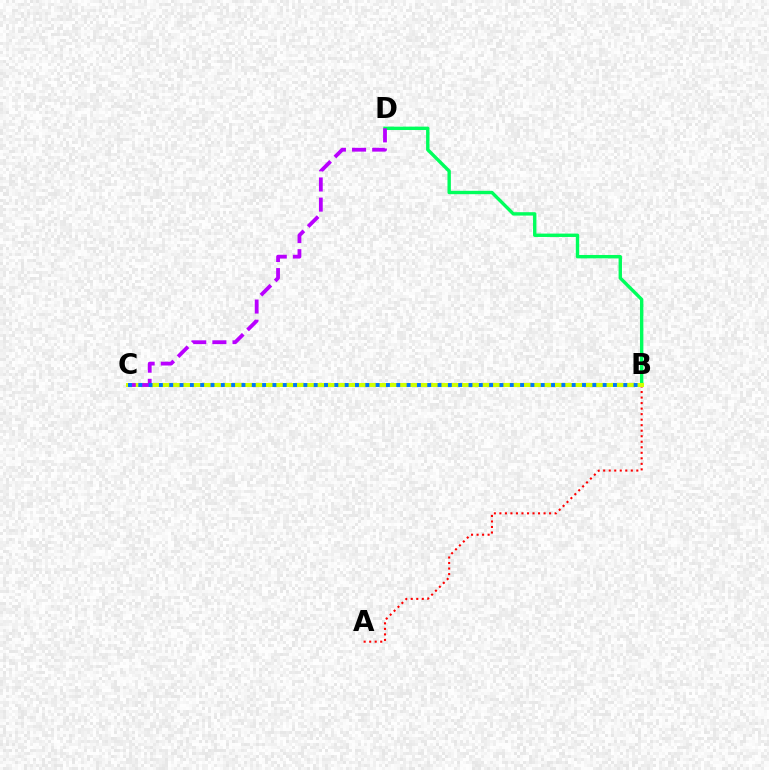{('B', 'D'): [{'color': '#00ff5c', 'line_style': 'solid', 'thickness': 2.44}], ('A', 'B'): [{'color': '#ff0000', 'line_style': 'dotted', 'thickness': 1.5}], ('B', 'C'): [{'color': '#d1ff00', 'line_style': 'solid', 'thickness': 2.92}, {'color': '#0074ff', 'line_style': 'dotted', 'thickness': 2.8}], ('C', 'D'): [{'color': '#b900ff', 'line_style': 'dashed', 'thickness': 2.74}]}